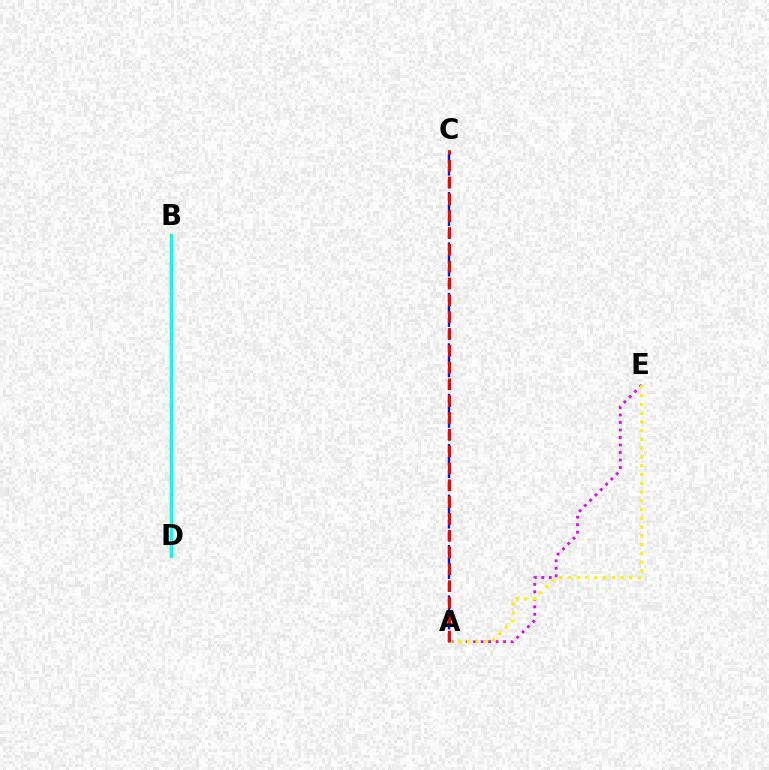{('A', 'C'): [{'color': '#0010ff', 'line_style': 'dashed', 'thickness': 1.71}, {'color': '#ff0000', 'line_style': 'dashed', 'thickness': 2.28}], ('B', 'D'): [{'color': '#08ff00', 'line_style': 'solid', 'thickness': 2.39}, {'color': '#00fff6', 'line_style': 'solid', 'thickness': 2.28}], ('A', 'E'): [{'color': '#ee00ff', 'line_style': 'dotted', 'thickness': 2.04}, {'color': '#fcf500', 'line_style': 'dotted', 'thickness': 2.38}]}